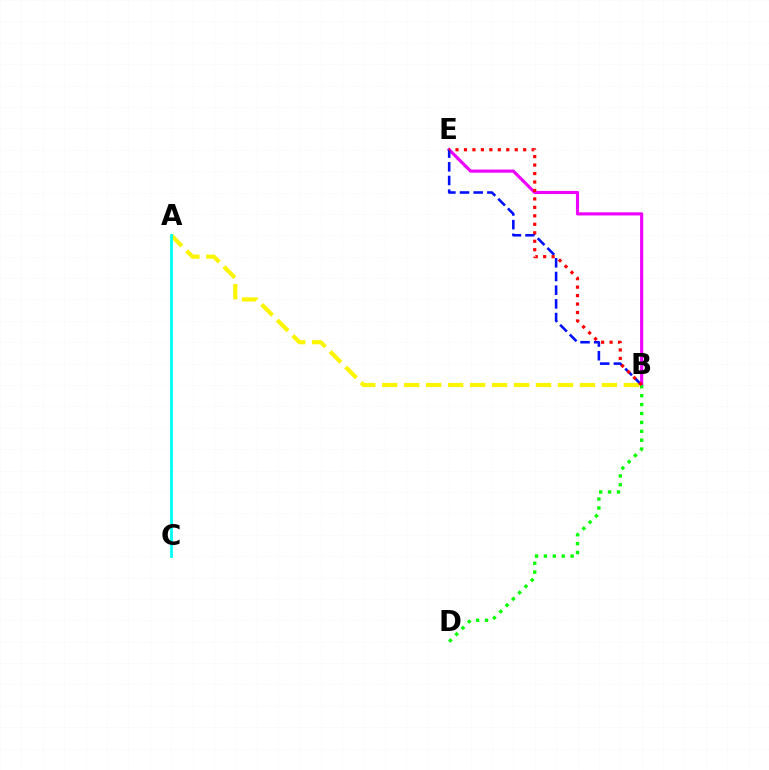{('B', 'E'): [{'color': '#ee00ff', 'line_style': 'solid', 'thickness': 2.25}, {'color': '#0010ff', 'line_style': 'dashed', 'thickness': 1.86}, {'color': '#ff0000', 'line_style': 'dotted', 'thickness': 2.3}], ('A', 'B'): [{'color': '#fcf500', 'line_style': 'dashed', 'thickness': 2.98}], ('A', 'C'): [{'color': '#00fff6', 'line_style': 'solid', 'thickness': 2.01}], ('B', 'D'): [{'color': '#08ff00', 'line_style': 'dotted', 'thickness': 2.42}]}